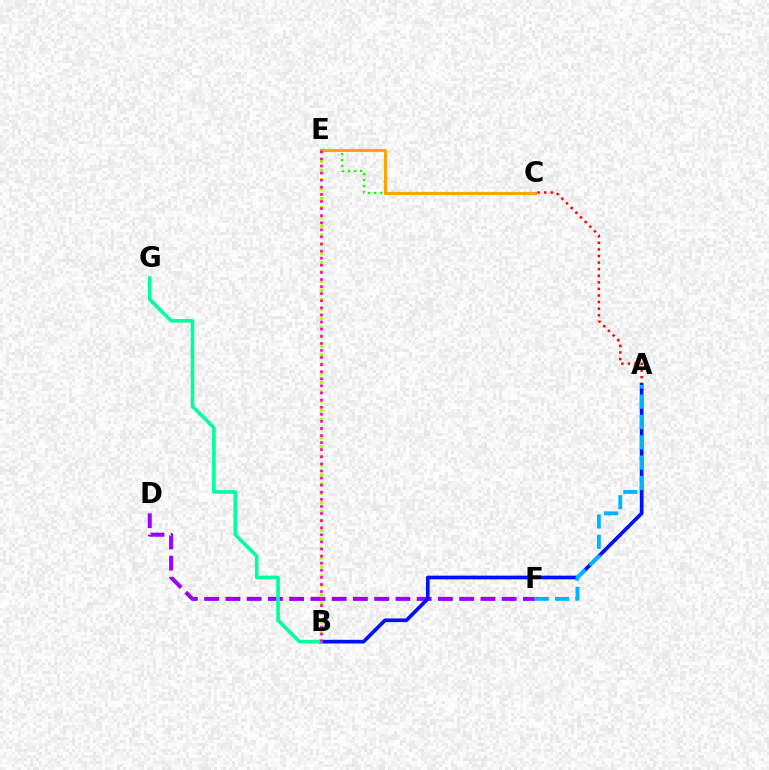{('D', 'F'): [{'color': '#9b00ff', 'line_style': 'dashed', 'thickness': 2.89}], ('A', 'C'): [{'color': '#ff0000', 'line_style': 'dotted', 'thickness': 1.79}], ('B', 'E'): [{'color': '#b3ff00', 'line_style': 'dotted', 'thickness': 2.5}, {'color': '#ff00bd', 'line_style': 'dotted', 'thickness': 1.93}], ('C', 'E'): [{'color': '#08ff00', 'line_style': 'dotted', 'thickness': 1.63}, {'color': '#ffa500', 'line_style': 'solid', 'thickness': 2.25}], ('A', 'B'): [{'color': '#0010ff', 'line_style': 'solid', 'thickness': 2.66}], ('A', 'F'): [{'color': '#00b5ff', 'line_style': 'dashed', 'thickness': 2.76}], ('B', 'G'): [{'color': '#00ff9d', 'line_style': 'solid', 'thickness': 2.59}]}